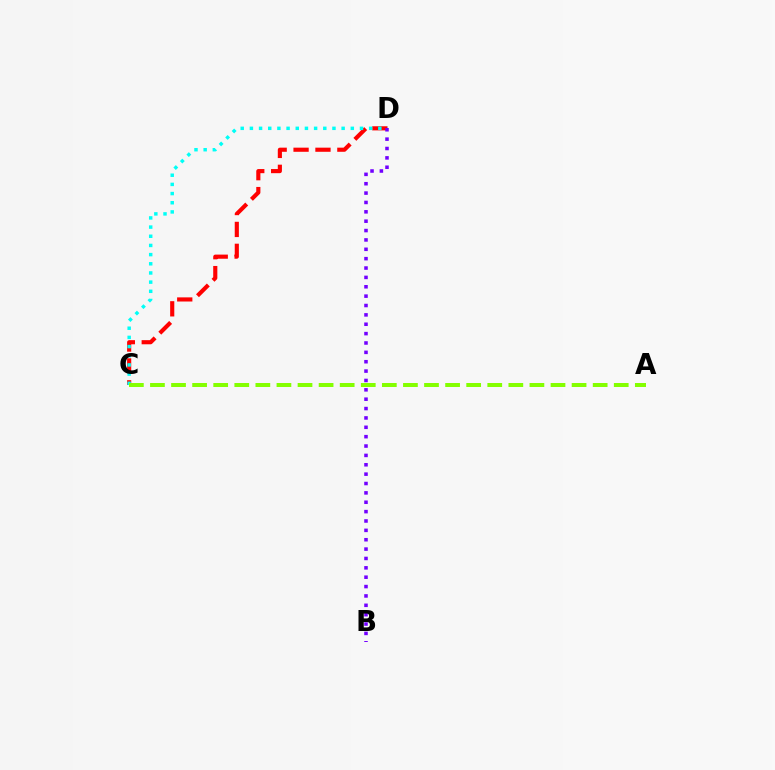{('C', 'D'): [{'color': '#ff0000', 'line_style': 'dashed', 'thickness': 2.98}, {'color': '#00fff6', 'line_style': 'dotted', 'thickness': 2.49}], ('A', 'C'): [{'color': '#84ff00', 'line_style': 'dashed', 'thickness': 2.86}], ('B', 'D'): [{'color': '#7200ff', 'line_style': 'dotted', 'thickness': 2.55}]}